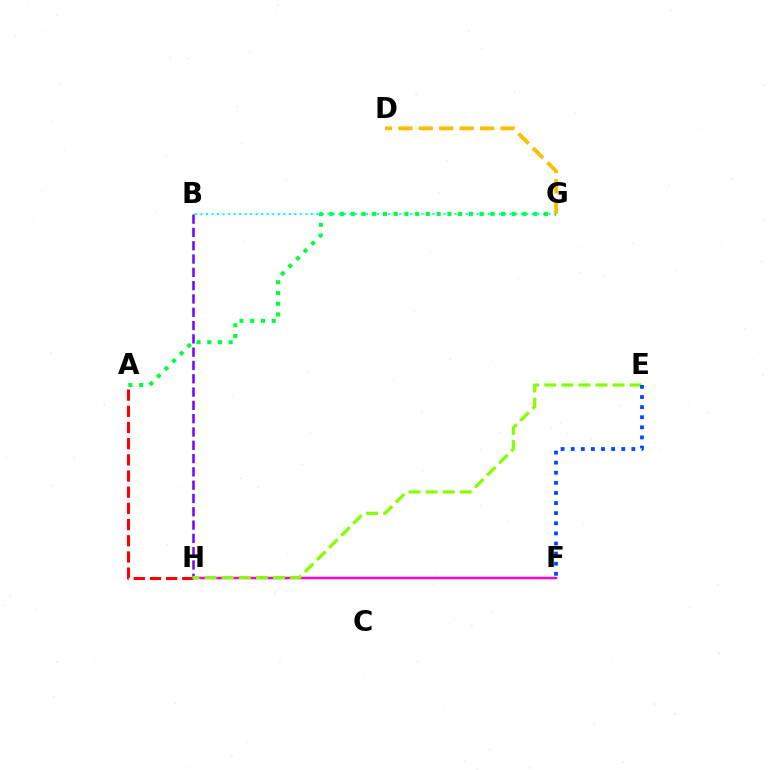{('B', 'G'): [{'color': '#00fff6', 'line_style': 'dotted', 'thickness': 1.5}], ('B', 'H'): [{'color': '#7200ff', 'line_style': 'dashed', 'thickness': 1.81}], ('A', 'H'): [{'color': '#ff0000', 'line_style': 'dashed', 'thickness': 2.2}], ('F', 'H'): [{'color': '#ff00cf', 'line_style': 'solid', 'thickness': 1.79}], ('E', 'H'): [{'color': '#84ff00', 'line_style': 'dashed', 'thickness': 2.32}], ('A', 'G'): [{'color': '#00ff39', 'line_style': 'dotted', 'thickness': 2.92}], ('D', 'G'): [{'color': '#ffbd00', 'line_style': 'dashed', 'thickness': 2.77}], ('E', 'F'): [{'color': '#004bff', 'line_style': 'dotted', 'thickness': 2.75}]}